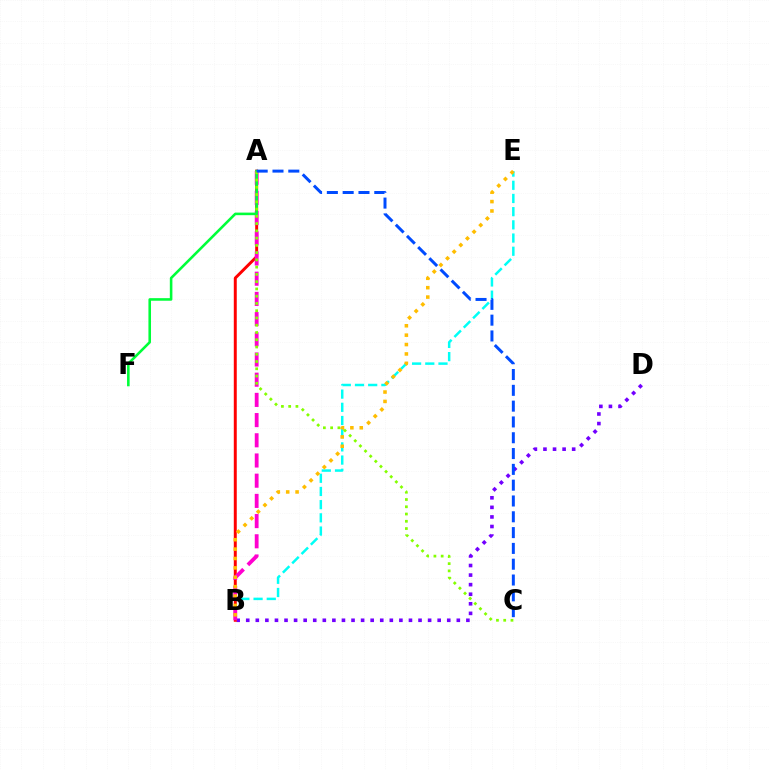{('B', 'E'): [{'color': '#00fff6', 'line_style': 'dashed', 'thickness': 1.79}, {'color': '#ffbd00', 'line_style': 'dotted', 'thickness': 2.55}], ('B', 'D'): [{'color': '#7200ff', 'line_style': 'dotted', 'thickness': 2.6}], ('A', 'B'): [{'color': '#ff0000', 'line_style': 'solid', 'thickness': 2.13}, {'color': '#ff00cf', 'line_style': 'dashed', 'thickness': 2.74}], ('A', 'F'): [{'color': '#00ff39', 'line_style': 'solid', 'thickness': 1.86}], ('A', 'C'): [{'color': '#84ff00', 'line_style': 'dotted', 'thickness': 1.97}, {'color': '#004bff', 'line_style': 'dashed', 'thickness': 2.15}]}